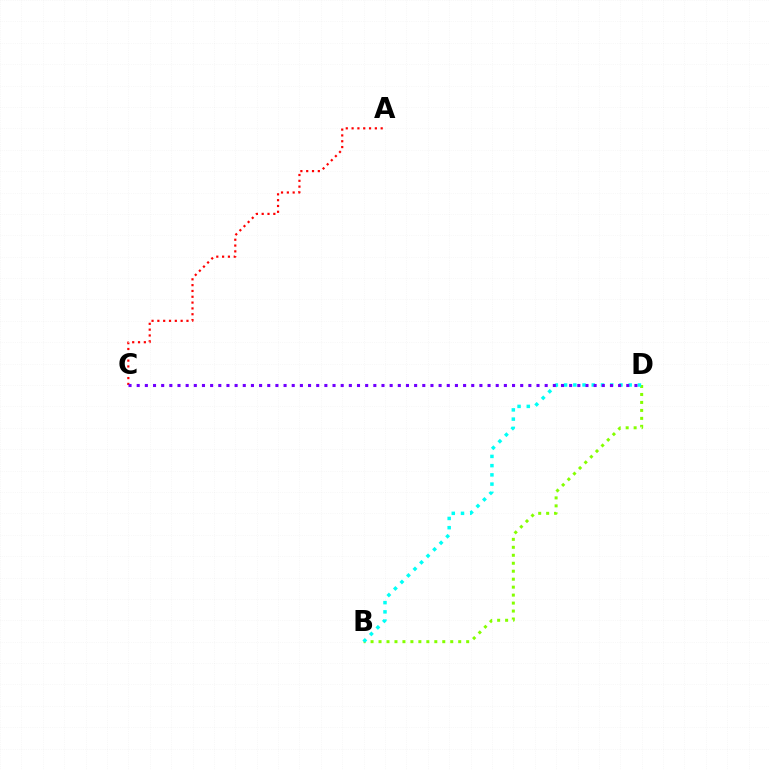{('A', 'C'): [{'color': '#ff0000', 'line_style': 'dotted', 'thickness': 1.58}], ('B', 'D'): [{'color': '#84ff00', 'line_style': 'dotted', 'thickness': 2.16}, {'color': '#00fff6', 'line_style': 'dotted', 'thickness': 2.51}], ('C', 'D'): [{'color': '#7200ff', 'line_style': 'dotted', 'thickness': 2.22}]}